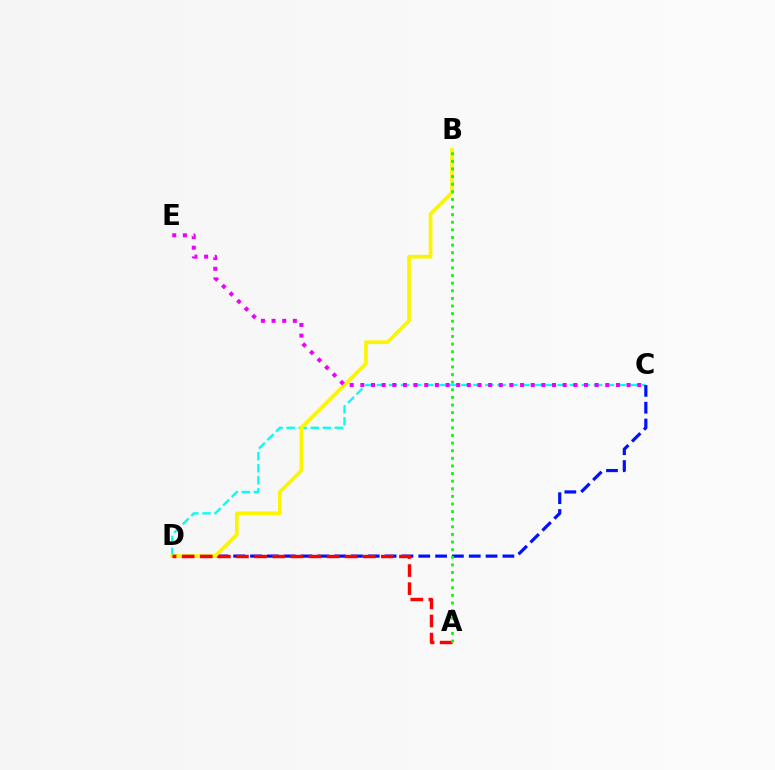{('C', 'D'): [{'color': '#00fff6', 'line_style': 'dashed', 'thickness': 1.64}, {'color': '#0010ff', 'line_style': 'dashed', 'thickness': 2.29}], ('B', 'D'): [{'color': '#fcf500', 'line_style': 'solid', 'thickness': 2.66}], ('A', 'D'): [{'color': '#ff0000', 'line_style': 'dashed', 'thickness': 2.46}], ('A', 'B'): [{'color': '#08ff00', 'line_style': 'dotted', 'thickness': 2.07}], ('C', 'E'): [{'color': '#ee00ff', 'line_style': 'dotted', 'thickness': 2.89}]}